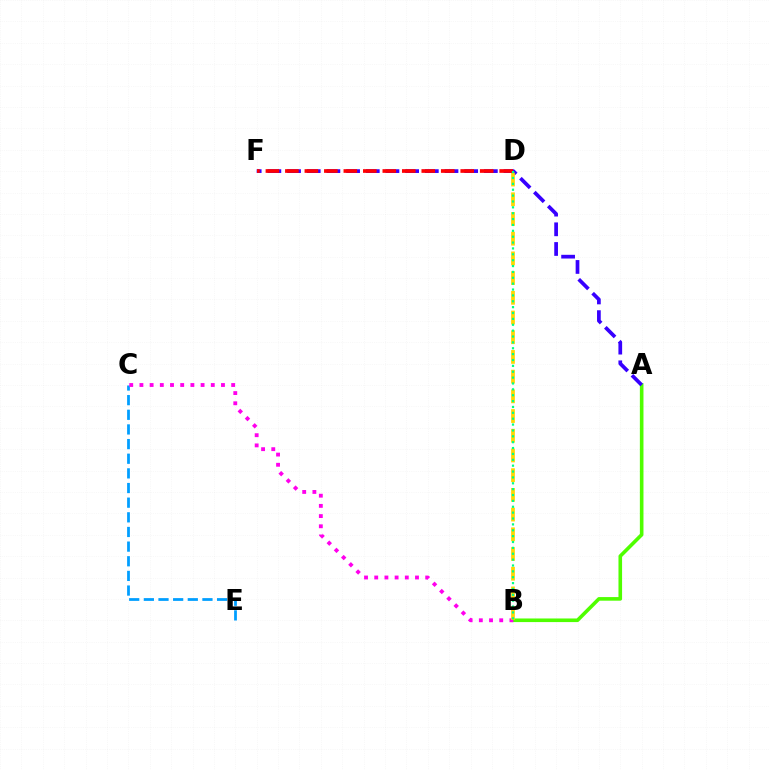{('A', 'B'): [{'color': '#4fff00', 'line_style': 'solid', 'thickness': 2.6}], ('A', 'F'): [{'color': '#3700ff', 'line_style': 'dashed', 'thickness': 2.67}], ('C', 'E'): [{'color': '#009eff', 'line_style': 'dashed', 'thickness': 1.99}], ('B', 'C'): [{'color': '#ff00ed', 'line_style': 'dotted', 'thickness': 2.77}], ('B', 'D'): [{'color': '#ffd500', 'line_style': 'dashed', 'thickness': 2.68}, {'color': '#00ff86', 'line_style': 'dotted', 'thickness': 1.6}], ('D', 'F'): [{'color': '#ff0000', 'line_style': 'dashed', 'thickness': 2.65}]}